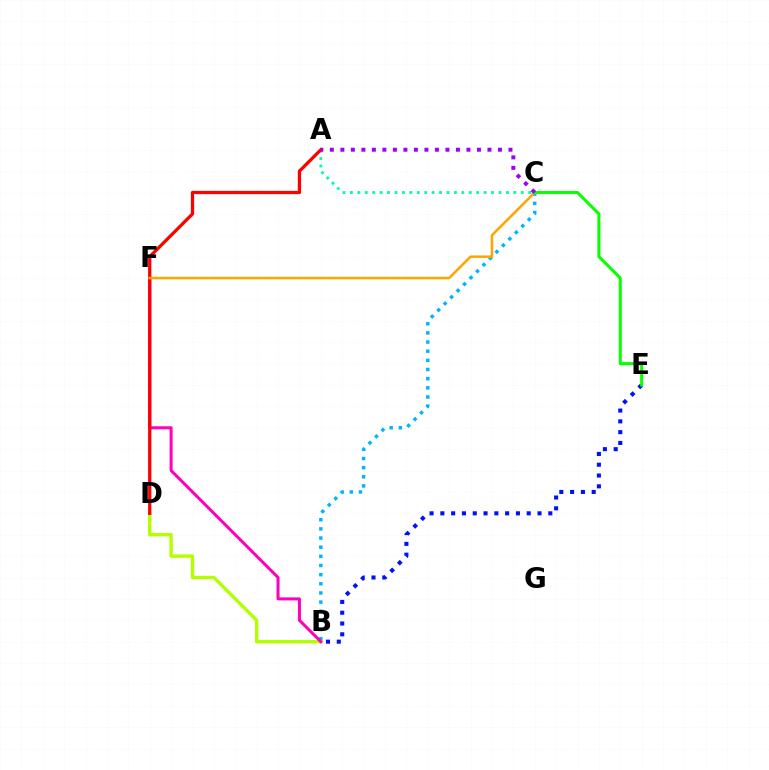{('B', 'C'): [{'color': '#00b5ff', 'line_style': 'dotted', 'thickness': 2.49}], ('A', 'C'): [{'color': '#00ff9d', 'line_style': 'dotted', 'thickness': 2.02}, {'color': '#9b00ff', 'line_style': 'dotted', 'thickness': 2.85}], ('B', 'D'): [{'color': '#b3ff00', 'line_style': 'solid', 'thickness': 2.44}], ('B', 'F'): [{'color': '#ff00bd', 'line_style': 'solid', 'thickness': 2.17}], ('A', 'D'): [{'color': '#ff0000', 'line_style': 'solid', 'thickness': 2.35}], ('B', 'E'): [{'color': '#0010ff', 'line_style': 'dotted', 'thickness': 2.93}], ('C', 'F'): [{'color': '#ffa500', 'line_style': 'solid', 'thickness': 1.82}], ('C', 'E'): [{'color': '#08ff00', 'line_style': 'solid', 'thickness': 2.18}]}